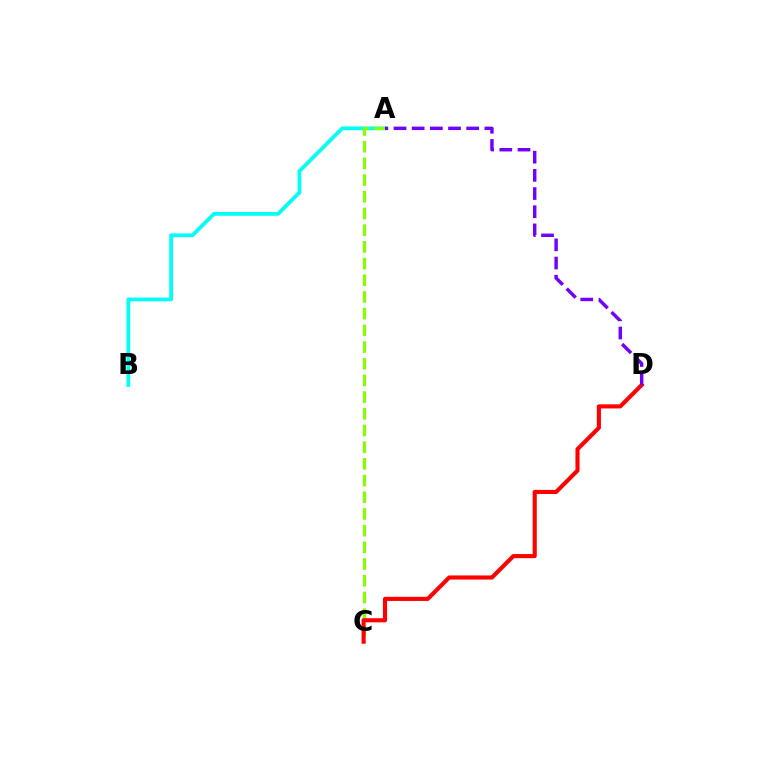{('A', 'B'): [{'color': '#00fff6', 'line_style': 'solid', 'thickness': 2.7}], ('A', 'C'): [{'color': '#84ff00', 'line_style': 'dashed', 'thickness': 2.27}], ('C', 'D'): [{'color': '#ff0000', 'line_style': 'solid', 'thickness': 2.96}], ('A', 'D'): [{'color': '#7200ff', 'line_style': 'dashed', 'thickness': 2.47}]}